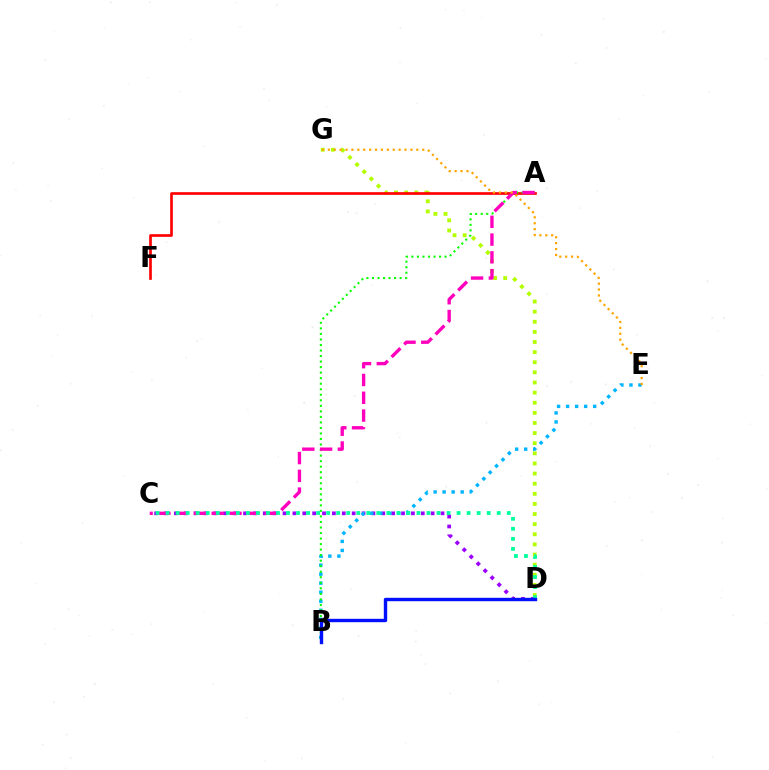{('C', 'D'): [{'color': '#9b00ff', 'line_style': 'dotted', 'thickness': 2.68}, {'color': '#00ff9d', 'line_style': 'dotted', 'thickness': 2.73}], ('D', 'G'): [{'color': '#b3ff00', 'line_style': 'dotted', 'thickness': 2.75}], ('A', 'F'): [{'color': '#ff0000', 'line_style': 'solid', 'thickness': 1.92}], ('B', 'E'): [{'color': '#00b5ff', 'line_style': 'dotted', 'thickness': 2.45}], ('A', 'B'): [{'color': '#08ff00', 'line_style': 'dotted', 'thickness': 1.5}], ('A', 'C'): [{'color': '#ff00bd', 'line_style': 'dashed', 'thickness': 2.42}], ('B', 'D'): [{'color': '#0010ff', 'line_style': 'solid', 'thickness': 2.43}], ('E', 'G'): [{'color': '#ffa500', 'line_style': 'dotted', 'thickness': 1.6}]}